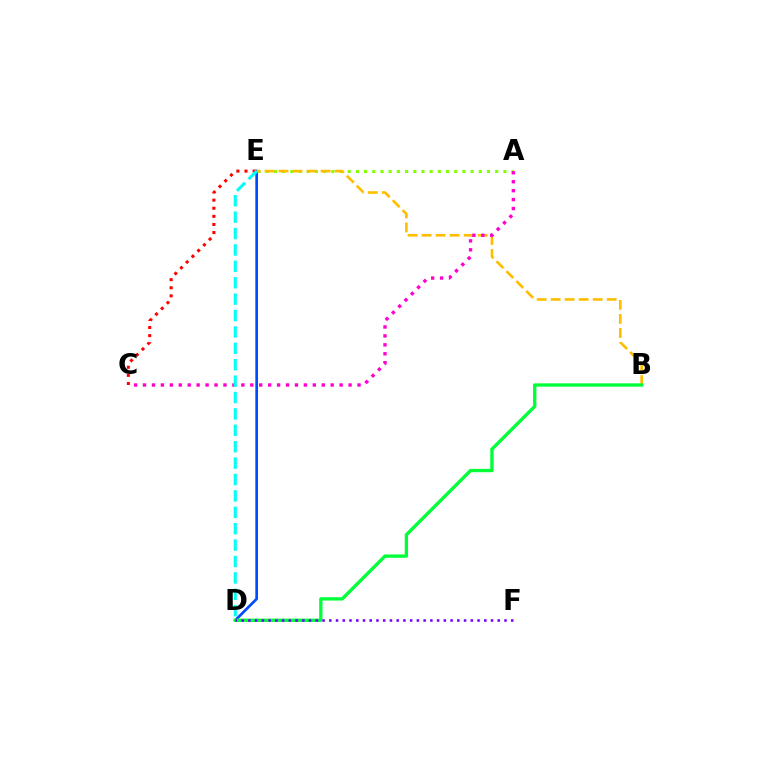{('A', 'E'): [{'color': '#84ff00', 'line_style': 'dotted', 'thickness': 2.23}], ('D', 'E'): [{'color': '#004bff', 'line_style': 'solid', 'thickness': 1.94}, {'color': '#00fff6', 'line_style': 'dashed', 'thickness': 2.23}], ('C', 'E'): [{'color': '#ff0000', 'line_style': 'dotted', 'thickness': 2.2}], ('B', 'E'): [{'color': '#ffbd00', 'line_style': 'dashed', 'thickness': 1.9}], ('A', 'C'): [{'color': '#ff00cf', 'line_style': 'dotted', 'thickness': 2.43}], ('B', 'D'): [{'color': '#00ff39', 'line_style': 'solid', 'thickness': 2.4}], ('D', 'F'): [{'color': '#7200ff', 'line_style': 'dotted', 'thickness': 1.83}]}